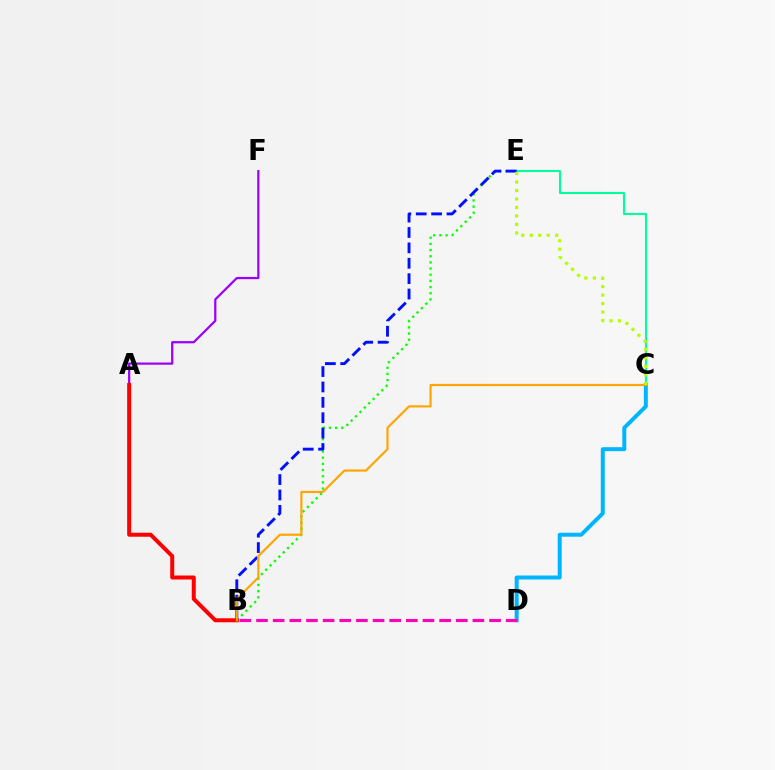{('A', 'F'): [{'color': '#9b00ff', 'line_style': 'solid', 'thickness': 1.6}], ('C', 'D'): [{'color': '#00b5ff', 'line_style': 'solid', 'thickness': 2.86}], ('C', 'E'): [{'color': '#00ff9d', 'line_style': 'solid', 'thickness': 1.51}, {'color': '#b3ff00', 'line_style': 'dotted', 'thickness': 2.31}], ('B', 'E'): [{'color': '#08ff00', 'line_style': 'dotted', 'thickness': 1.67}, {'color': '#0010ff', 'line_style': 'dashed', 'thickness': 2.09}], ('A', 'B'): [{'color': '#ff0000', 'line_style': 'solid', 'thickness': 2.88}], ('B', 'D'): [{'color': '#ff00bd', 'line_style': 'dashed', 'thickness': 2.26}], ('B', 'C'): [{'color': '#ffa500', 'line_style': 'solid', 'thickness': 1.56}]}